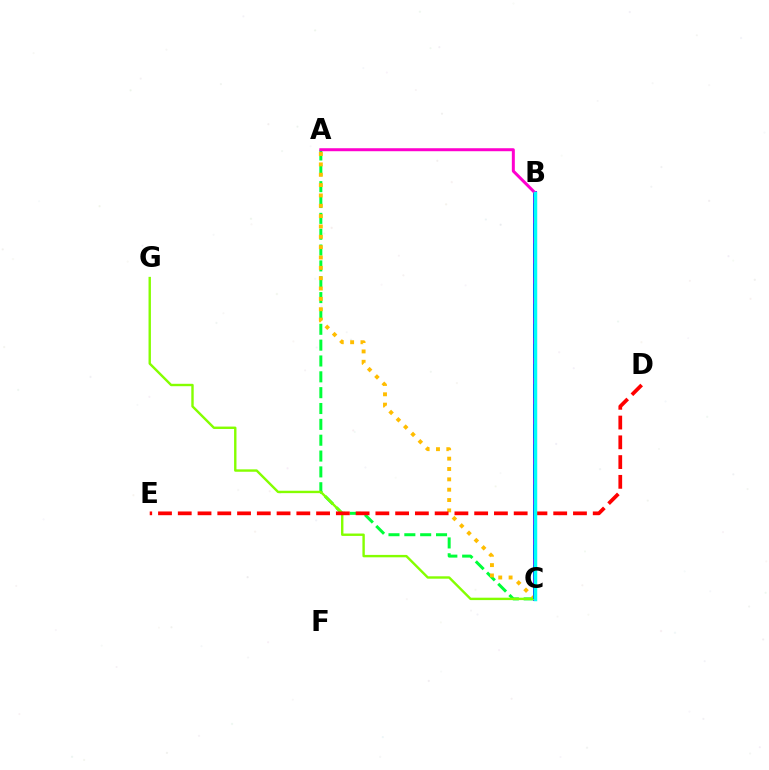{('A', 'C'): [{'color': '#00ff39', 'line_style': 'dashed', 'thickness': 2.15}, {'color': '#ffbd00', 'line_style': 'dotted', 'thickness': 2.81}], ('B', 'C'): [{'color': '#7200ff', 'line_style': 'solid', 'thickness': 2.84}, {'color': '#004bff', 'line_style': 'dashed', 'thickness': 2.73}, {'color': '#00fff6', 'line_style': 'solid', 'thickness': 2.5}], ('C', 'G'): [{'color': '#84ff00', 'line_style': 'solid', 'thickness': 1.73}], ('D', 'E'): [{'color': '#ff0000', 'line_style': 'dashed', 'thickness': 2.68}], ('A', 'B'): [{'color': '#ff00cf', 'line_style': 'solid', 'thickness': 2.15}]}